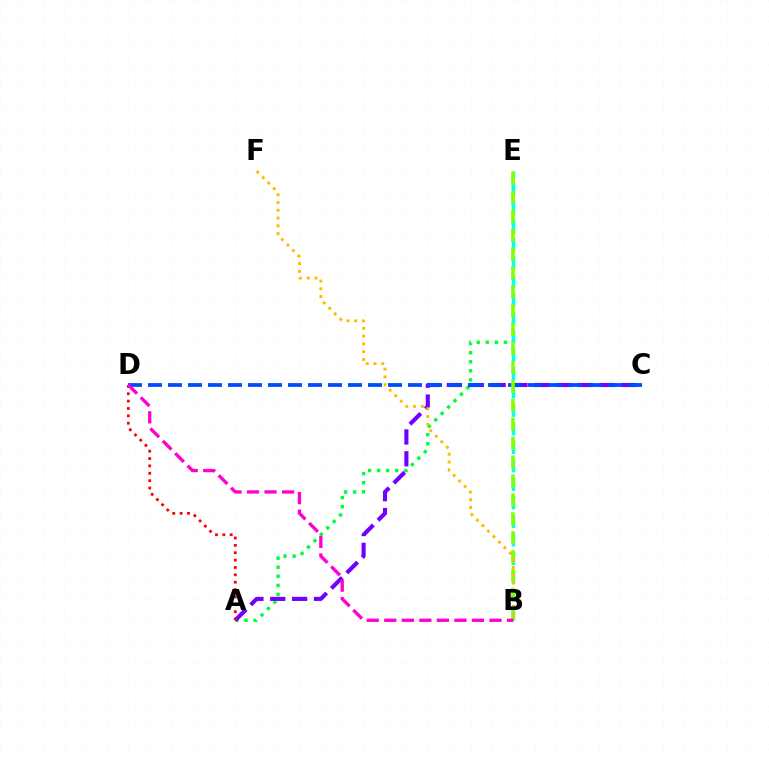{('A', 'E'): [{'color': '#00ff39', 'line_style': 'dotted', 'thickness': 2.46}], ('A', 'C'): [{'color': '#7200ff', 'line_style': 'dashed', 'thickness': 2.97}], ('A', 'D'): [{'color': '#ff0000', 'line_style': 'dotted', 'thickness': 2.0}], ('B', 'E'): [{'color': '#00fff6', 'line_style': 'dashed', 'thickness': 2.51}, {'color': '#84ff00', 'line_style': 'dashed', 'thickness': 2.57}], ('C', 'D'): [{'color': '#004bff', 'line_style': 'dashed', 'thickness': 2.72}], ('B', 'F'): [{'color': '#ffbd00', 'line_style': 'dotted', 'thickness': 2.11}], ('B', 'D'): [{'color': '#ff00cf', 'line_style': 'dashed', 'thickness': 2.38}]}